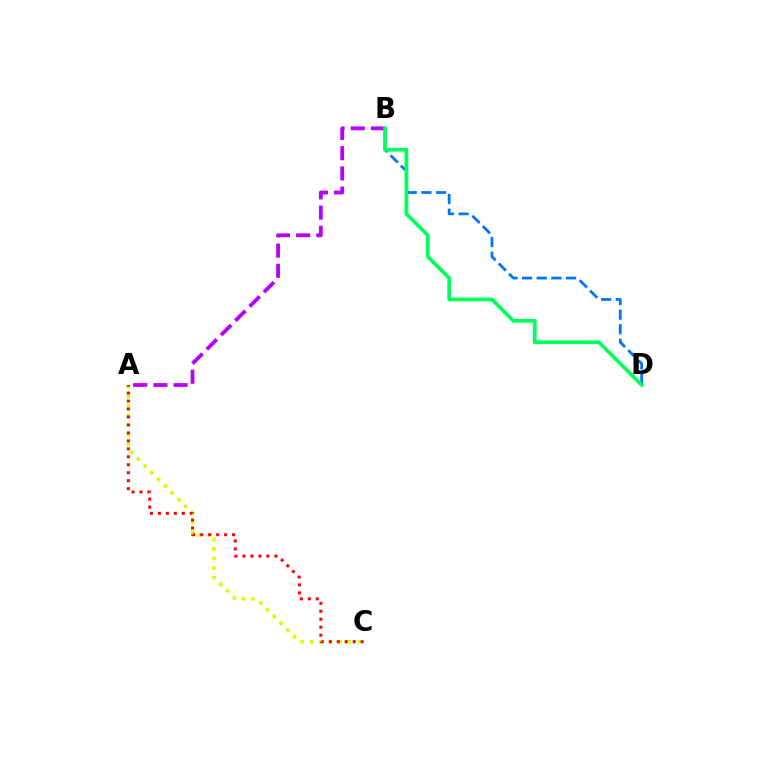{('A', 'C'): [{'color': '#d1ff00', 'line_style': 'dotted', 'thickness': 2.59}, {'color': '#ff0000', 'line_style': 'dotted', 'thickness': 2.16}], ('A', 'B'): [{'color': '#b900ff', 'line_style': 'dashed', 'thickness': 2.74}], ('B', 'D'): [{'color': '#0074ff', 'line_style': 'dashed', 'thickness': 1.99}, {'color': '#00ff5c', 'line_style': 'solid', 'thickness': 2.7}]}